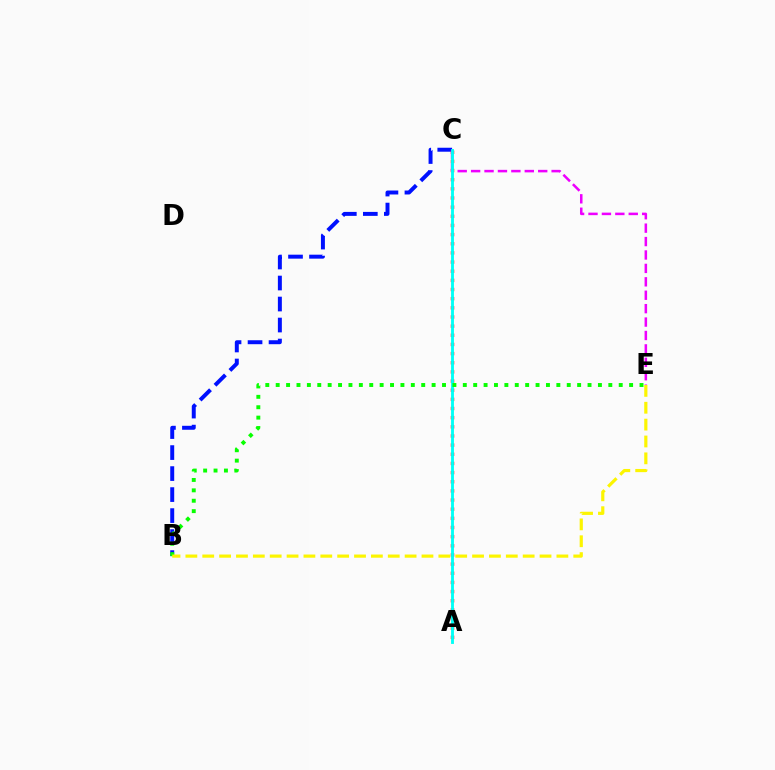{('B', 'C'): [{'color': '#0010ff', 'line_style': 'dashed', 'thickness': 2.85}], ('A', 'C'): [{'color': '#ff0000', 'line_style': 'dotted', 'thickness': 2.49}, {'color': '#00fff6', 'line_style': 'solid', 'thickness': 2.06}], ('C', 'E'): [{'color': '#ee00ff', 'line_style': 'dashed', 'thickness': 1.82}], ('B', 'E'): [{'color': '#08ff00', 'line_style': 'dotted', 'thickness': 2.82}, {'color': '#fcf500', 'line_style': 'dashed', 'thickness': 2.29}]}